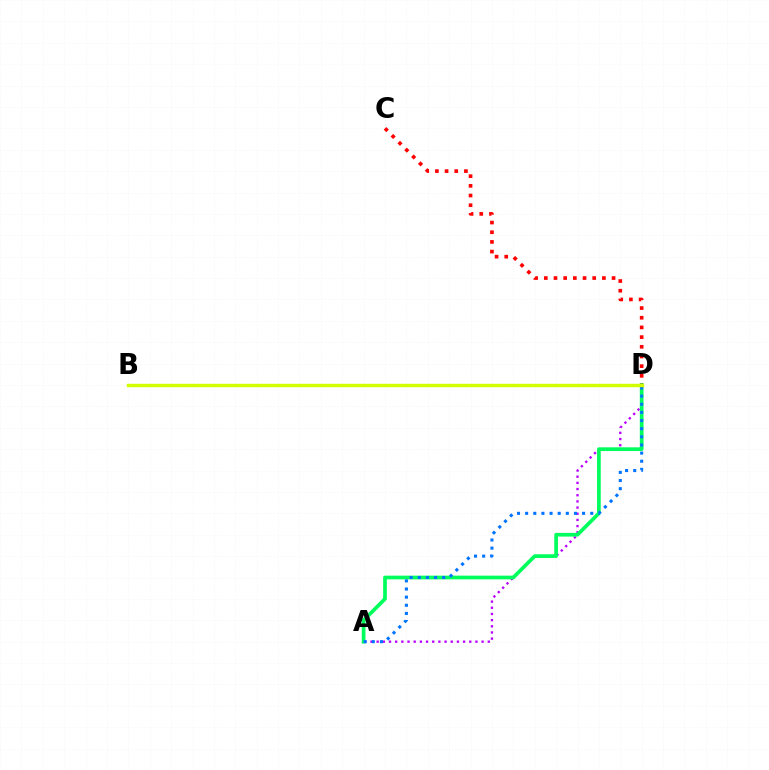{('A', 'D'): [{'color': '#b900ff', 'line_style': 'dotted', 'thickness': 1.68}, {'color': '#00ff5c', 'line_style': 'solid', 'thickness': 2.67}, {'color': '#0074ff', 'line_style': 'dotted', 'thickness': 2.21}], ('C', 'D'): [{'color': '#ff0000', 'line_style': 'dotted', 'thickness': 2.63}], ('B', 'D'): [{'color': '#d1ff00', 'line_style': 'solid', 'thickness': 2.47}]}